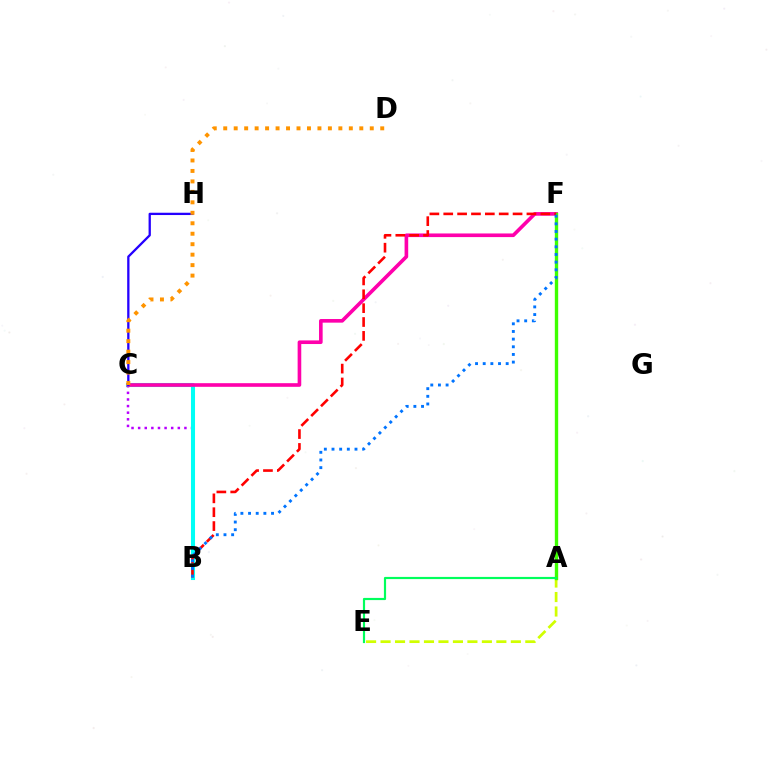{('B', 'C'): [{'color': '#b900ff', 'line_style': 'dotted', 'thickness': 1.8}, {'color': '#00fff6', 'line_style': 'solid', 'thickness': 2.92}], ('A', 'E'): [{'color': '#d1ff00', 'line_style': 'dashed', 'thickness': 1.97}, {'color': '#00ff5c', 'line_style': 'solid', 'thickness': 1.57}], ('C', 'F'): [{'color': '#ff00ac', 'line_style': 'solid', 'thickness': 2.61}], ('A', 'F'): [{'color': '#3dff00', 'line_style': 'solid', 'thickness': 2.42}], ('C', 'H'): [{'color': '#2500ff', 'line_style': 'solid', 'thickness': 1.66}], ('B', 'F'): [{'color': '#ff0000', 'line_style': 'dashed', 'thickness': 1.88}, {'color': '#0074ff', 'line_style': 'dotted', 'thickness': 2.08}], ('C', 'D'): [{'color': '#ff9400', 'line_style': 'dotted', 'thickness': 2.84}]}